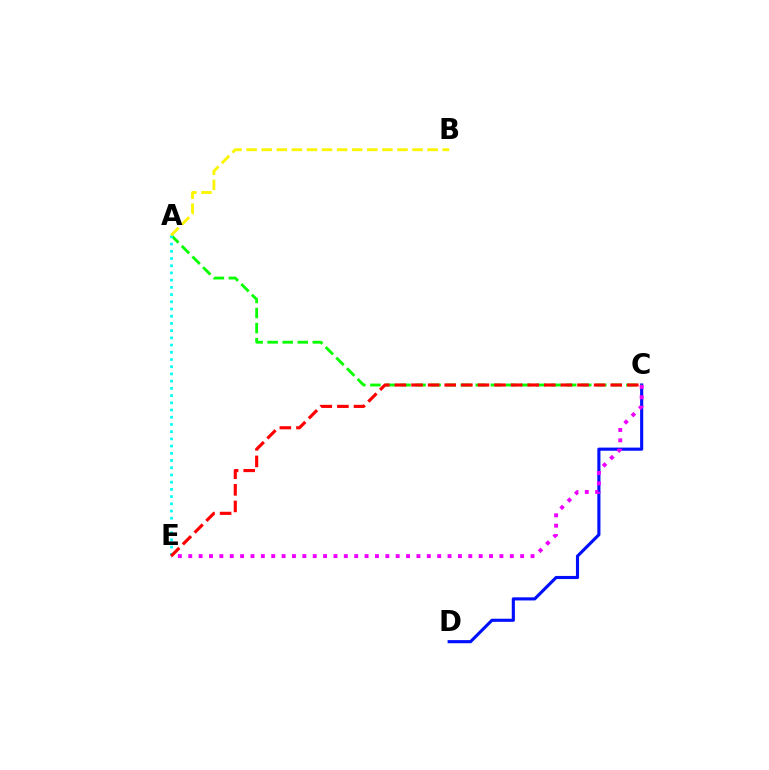{('C', 'D'): [{'color': '#0010ff', 'line_style': 'solid', 'thickness': 2.25}], ('A', 'C'): [{'color': '#08ff00', 'line_style': 'dashed', 'thickness': 2.05}], ('A', 'E'): [{'color': '#00fff6', 'line_style': 'dotted', 'thickness': 1.96}], ('C', 'E'): [{'color': '#ee00ff', 'line_style': 'dotted', 'thickness': 2.82}, {'color': '#ff0000', 'line_style': 'dashed', 'thickness': 2.26}], ('A', 'B'): [{'color': '#fcf500', 'line_style': 'dashed', 'thickness': 2.05}]}